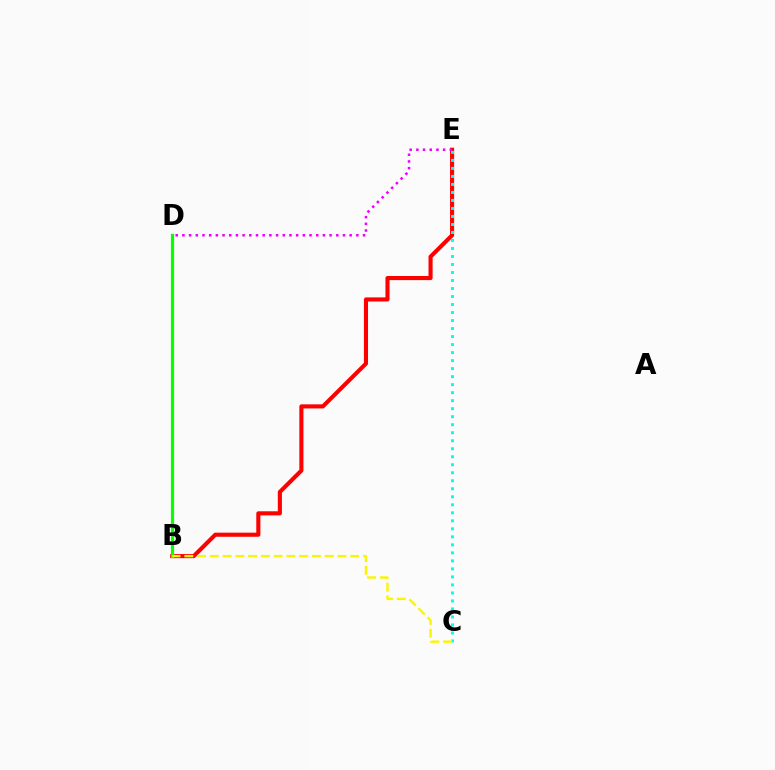{('B', 'D'): [{'color': '#0010ff', 'line_style': 'solid', 'thickness': 2.13}, {'color': '#08ff00', 'line_style': 'solid', 'thickness': 2.29}], ('B', 'E'): [{'color': '#ff0000', 'line_style': 'solid', 'thickness': 2.95}], ('C', 'E'): [{'color': '#00fff6', 'line_style': 'dotted', 'thickness': 2.18}], ('B', 'C'): [{'color': '#fcf500', 'line_style': 'dashed', 'thickness': 1.73}], ('D', 'E'): [{'color': '#ee00ff', 'line_style': 'dotted', 'thickness': 1.82}]}